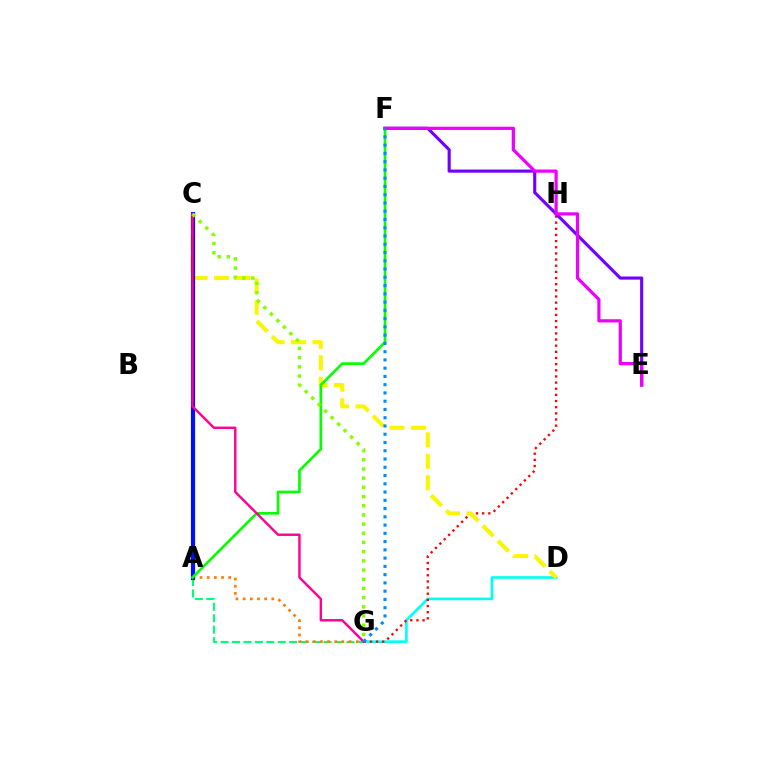{('D', 'G'): [{'color': '#00fff6', 'line_style': 'solid', 'thickness': 1.91}], ('G', 'H'): [{'color': '#ff0000', 'line_style': 'dotted', 'thickness': 1.67}], ('A', 'G'): [{'color': '#00ff74', 'line_style': 'dashed', 'thickness': 1.55}, {'color': '#ff7c00', 'line_style': 'dotted', 'thickness': 1.95}], ('C', 'D'): [{'color': '#fcf500', 'line_style': 'dashed', 'thickness': 2.91}], ('A', 'C'): [{'color': '#0010ff', 'line_style': 'solid', 'thickness': 2.99}], ('E', 'F'): [{'color': '#7200ff', 'line_style': 'solid', 'thickness': 2.25}, {'color': '#ee00ff', 'line_style': 'solid', 'thickness': 2.31}], ('A', 'F'): [{'color': '#08ff00', 'line_style': 'solid', 'thickness': 1.93}], ('C', 'G'): [{'color': '#ff0094', 'line_style': 'solid', 'thickness': 1.73}, {'color': '#84ff00', 'line_style': 'dotted', 'thickness': 2.5}], ('F', 'G'): [{'color': '#008cff', 'line_style': 'dotted', 'thickness': 2.24}]}